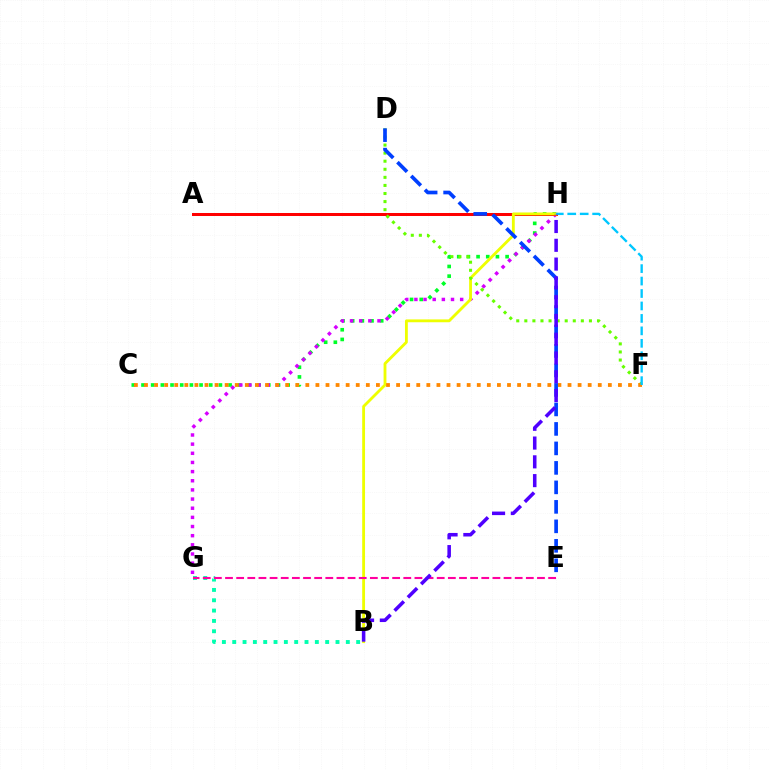{('C', 'H'): [{'color': '#00ff27', 'line_style': 'dotted', 'thickness': 2.63}], ('B', 'G'): [{'color': '#00ffaf', 'line_style': 'dotted', 'thickness': 2.81}], ('G', 'H'): [{'color': '#d600ff', 'line_style': 'dotted', 'thickness': 2.49}], ('A', 'H'): [{'color': '#ff0000', 'line_style': 'solid', 'thickness': 2.17}], ('B', 'H'): [{'color': '#eeff00', 'line_style': 'solid', 'thickness': 2.04}, {'color': '#4f00ff', 'line_style': 'dashed', 'thickness': 2.55}], ('D', 'F'): [{'color': '#66ff00', 'line_style': 'dotted', 'thickness': 2.19}], ('C', 'F'): [{'color': '#ff8800', 'line_style': 'dotted', 'thickness': 2.74}], ('D', 'E'): [{'color': '#003fff', 'line_style': 'dashed', 'thickness': 2.65}], ('E', 'G'): [{'color': '#ff00a0', 'line_style': 'dashed', 'thickness': 1.51}], ('F', 'H'): [{'color': '#00c7ff', 'line_style': 'dashed', 'thickness': 1.69}]}